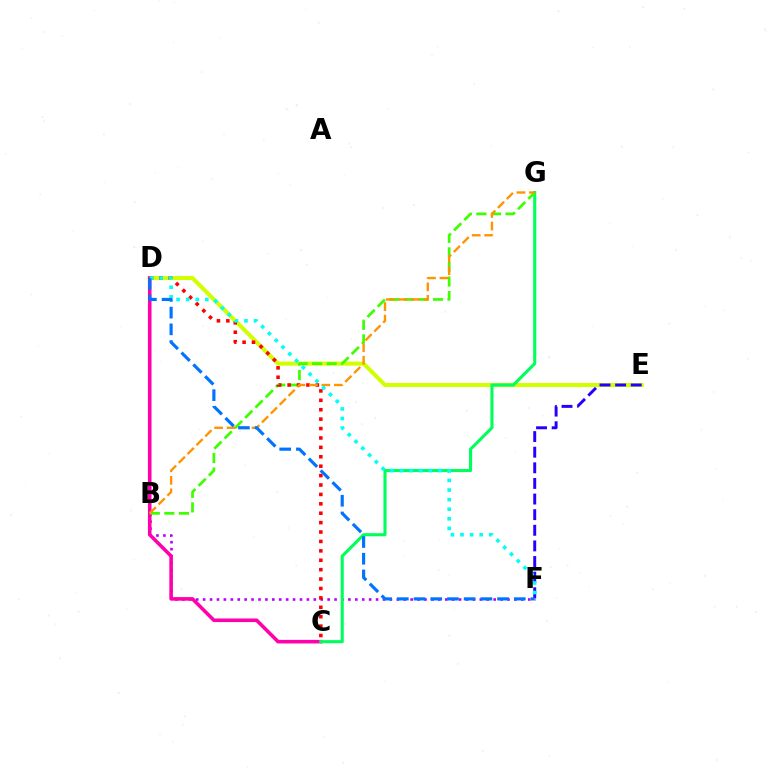{('D', 'E'): [{'color': '#d1ff00', 'line_style': 'solid', 'thickness': 2.92}], ('B', 'F'): [{'color': '#b900ff', 'line_style': 'dotted', 'thickness': 1.88}], ('E', 'F'): [{'color': '#2500ff', 'line_style': 'dashed', 'thickness': 2.12}], ('C', 'D'): [{'color': '#ff00ac', 'line_style': 'solid', 'thickness': 2.58}, {'color': '#ff0000', 'line_style': 'dotted', 'thickness': 2.56}], ('C', 'G'): [{'color': '#00ff5c', 'line_style': 'solid', 'thickness': 2.22}], ('B', 'G'): [{'color': '#3dff00', 'line_style': 'dashed', 'thickness': 1.98}, {'color': '#ff9400', 'line_style': 'dashed', 'thickness': 1.7}], ('D', 'F'): [{'color': '#00fff6', 'line_style': 'dotted', 'thickness': 2.61}, {'color': '#0074ff', 'line_style': 'dashed', 'thickness': 2.27}]}